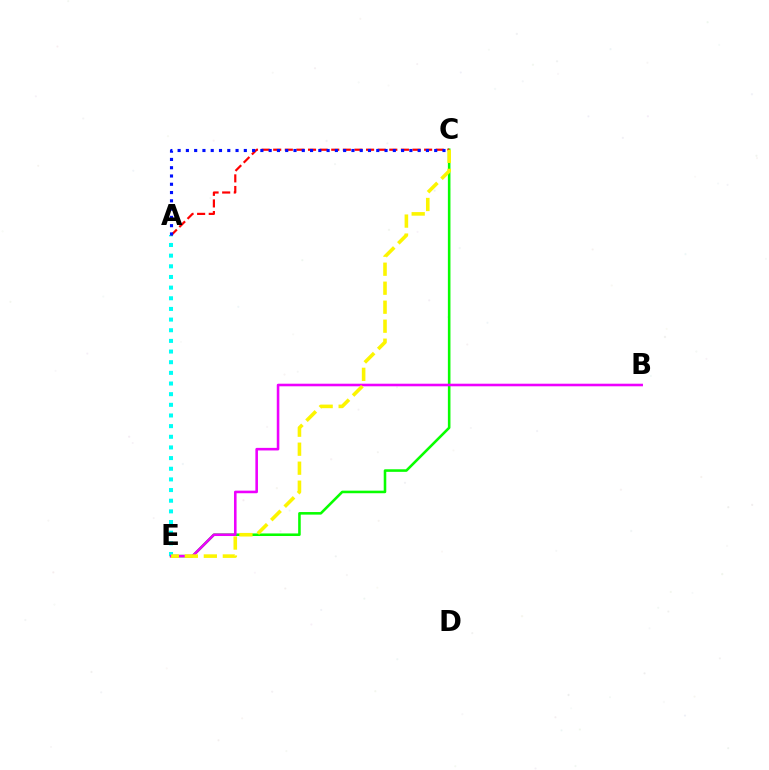{('C', 'E'): [{'color': '#08ff00', 'line_style': 'solid', 'thickness': 1.85}, {'color': '#fcf500', 'line_style': 'dashed', 'thickness': 2.58}], ('A', 'E'): [{'color': '#00fff6', 'line_style': 'dotted', 'thickness': 2.89}], ('B', 'E'): [{'color': '#ee00ff', 'line_style': 'solid', 'thickness': 1.86}], ('A', 'C'): [{'color': '#ff0000', 'line_style': 'dashed', 'thickness': 1.58}, {'color': '#0010ff', 'line_style': 'dotted', 'thickness': 2.25}]}